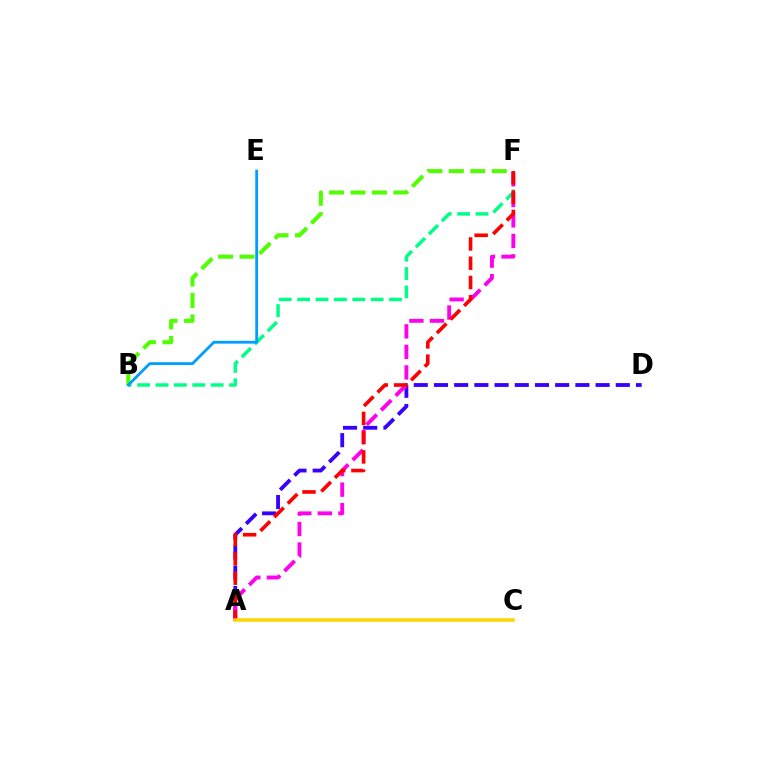{('B', 'F'): [{'color': '#00ff86', 'line_style': 'dashed', 'thickness': 2.5}, {'color': '#4fff00', 'line_style': 'dashed', 'thickness': 2.91}], ('A', 'D'): [{'color': '#3700ff', 'line_style': 'dashed', 'thickness': 2.74}], ('A', 'F'): [{'color': '#ff00ed', 'line_style': 'dashed', 'thickness': 2.79}, {'color': '#ff0000', 'line_style': 'dashed', 'thickness': 2.62}], ('B', 'E'): [{'color': '#009eff', 'line_style': 'solid', 'thickness': 2.02}], ('A', 'C'): [{'color': '#ffd500', 'line_style': 'solid', 'thickness': 2.53}]}